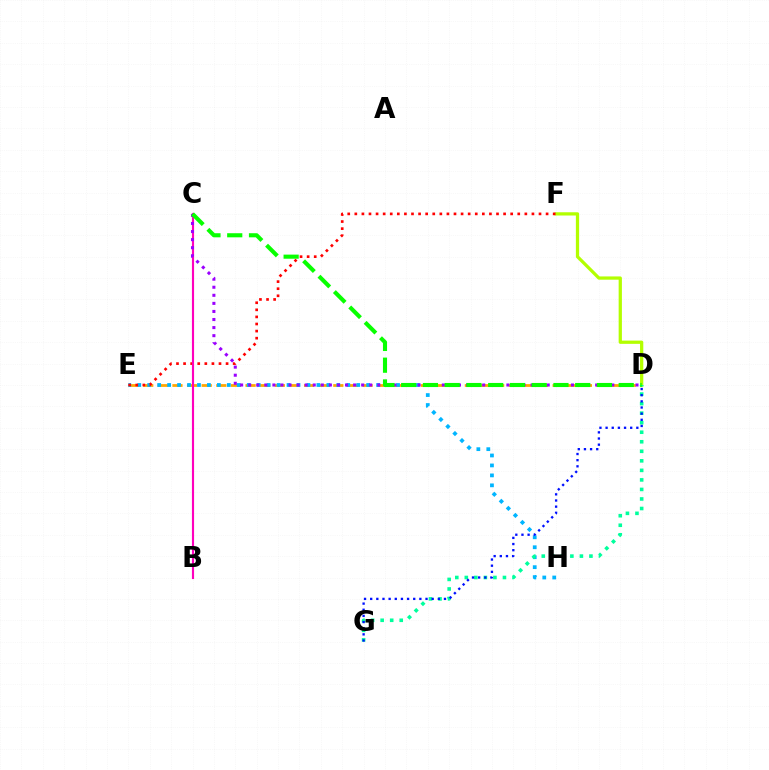{('D', 'E'): [{'color': '#ffa500', 'line_style': 'dashed', 'thickness': 1.99}], ('D', 'F'): [{'color': '#b3ff00', 'line_style': 'solid', 'thickness': 2.34}], ('E', 'H'): [{'color': '#00b5ff', 'line_style': 'dotted', 'thickness': 2.7}], ('E', 'F'): [{'color': '#ff0000', 'line_style': 'dotted', 'thickness': 1.92}], ('D', 'G'): [{'color': '#00ff9d', 'line_style': 'dotted', 'thickness': 2.59}, {'color': '#0010ff', 'line_style': 'dotted', 'thickness': 1.67}], ('B', 'C'): [{'color': '#ff00bd', 'line_style': 'solid', 'thickness': 1.54}], ('C', 'D'): [{'color': '#9b00ff', 'line_style': 'dotted', 'thickness': 2.19}, {'color': '#08ff00', 'line_style': 'dashed', 'thickness': 2.96}]}